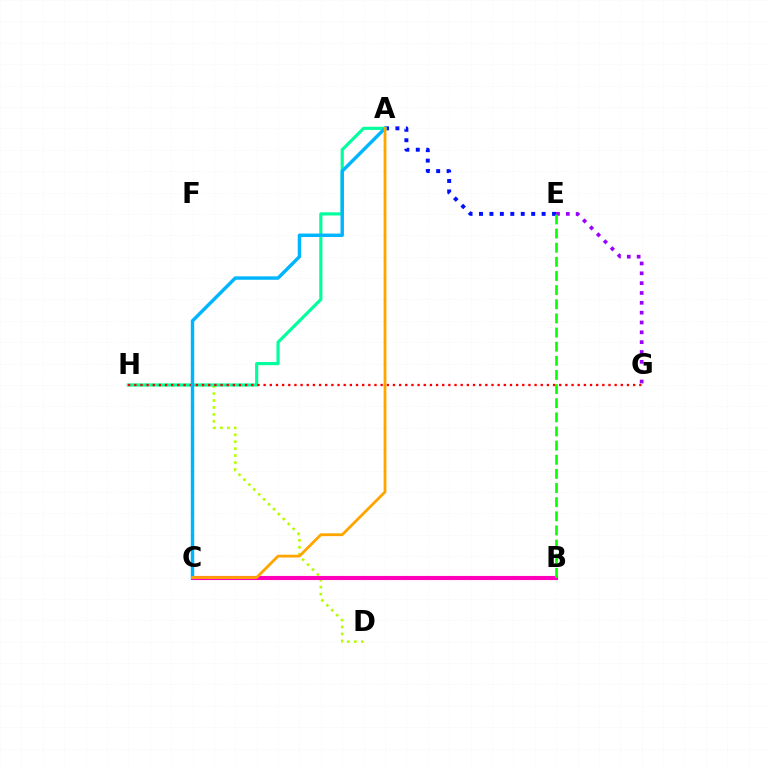{('D', 'H'): [{'color': '#b3ff00', 'line_style': 'dotted', 'thickness': 1.89}], ('E', 'G'): [{'color': '#9b00ff', 'line_style': 'dotted', 'thickness': 2.67}], ('A', 'E'): [{'color': '#0010ff', 'line_style': 'dotted', 'thickness': 2.84}], ('A', 'H'): [{'color': '#00ff9d', 'line_style': 'solid', 'thickness': 2.28}], ('G', 'H'): [{'color': '#ff0000', 'line_style': 'dotted', 'thickness': 1.67}], ('B', 'C'): [{'color': '#ff00bd', 'line_style': 'solid', 'thickness': 2.95}], ('A', 'C'): [{'color': '#00b5ff', 'line_style': 'solid', 'thickness': 2.47}, {'color': '#ffa500', 'line_style': 'solid', 'thickness': 2.02}], ('B', 'E'): [{'color': '#08ff00', 'line_style': 'dashed', 'thickness': 1.92}]}